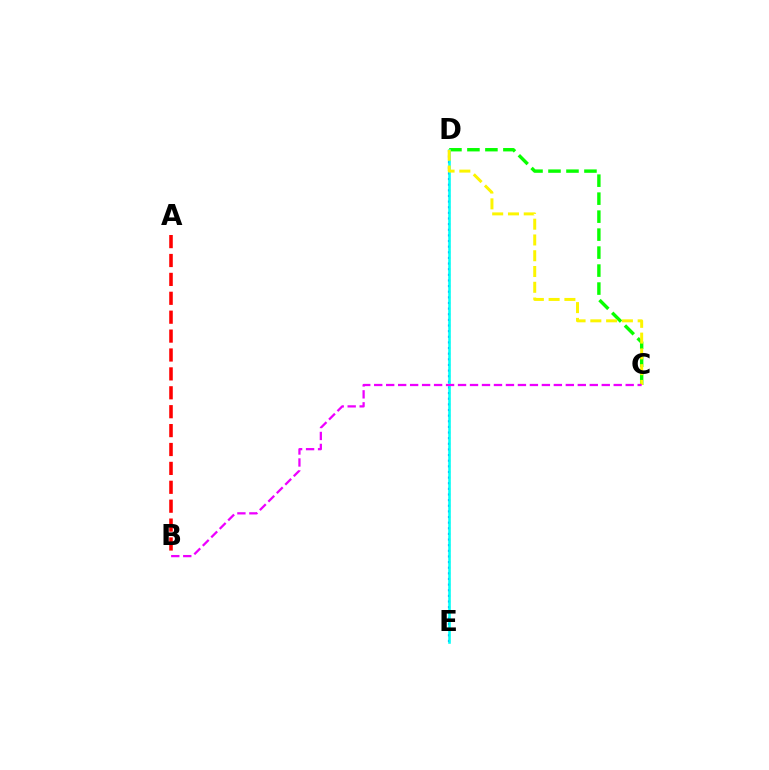{('C', 'D'): [{'color': '#08ff00', 'line_style': 'dashed', 'thickness': 2.44}, {'color': '#fcf500', 'line_style': 'dashed', 'thickness': 2.14}], ('A', 'B'): [{'color': '#ff0000', 'line_style': 'dashed', 'thickness': 2.57}], ('D', 'E'): [{'color': '#0010ff', 'line_style': 'dotted', 'thickness': 1.53}, {'color': '#00fff6', 'line_style': 'solid', 'thickness': 1.85}], ('B', 'C'): [{'color': '#ee00ff', 'line_style': 'dashed', 'thickness': 1.63}]}